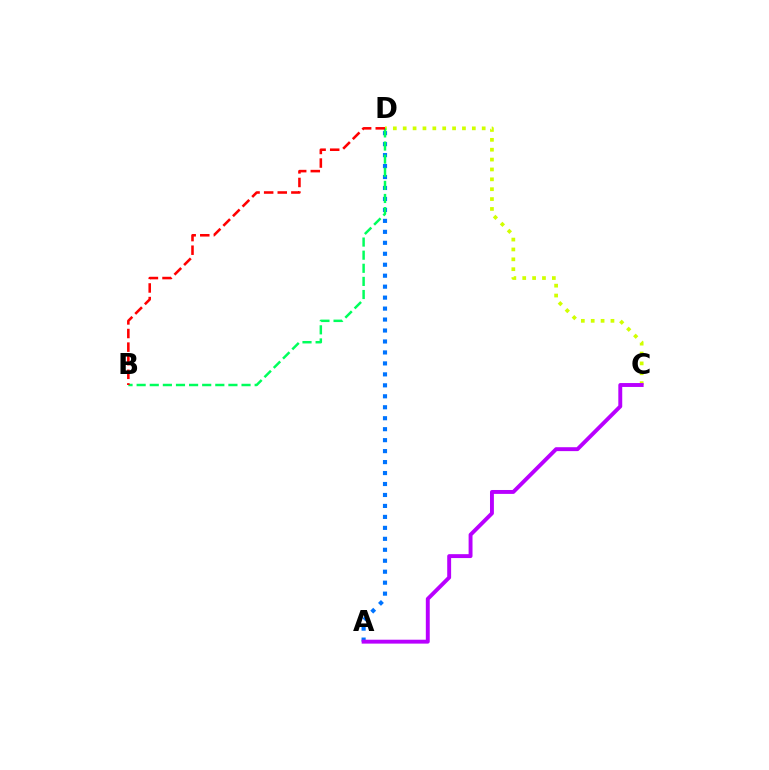{('C', 'D'): [{'color': '#d1ff00', 'line_style': 'dotted', 'thickness': 2.68}], ('A', 'D'): [{'color': '#0074ff', 'line_style': 'dotted', 'thickness': 2.98}], ('B', 'D'): [{'color': '#00ff5c', 'line_style': 'dashed', 'thickness': 1.78}, {'color': '#ff0000', 'line_style': 'dashed', 'thickness': 1.85}], ('A', 'C'): [{'color': '#b900ff', 'line_style': 'solid', 'thickness': 2.81}]}